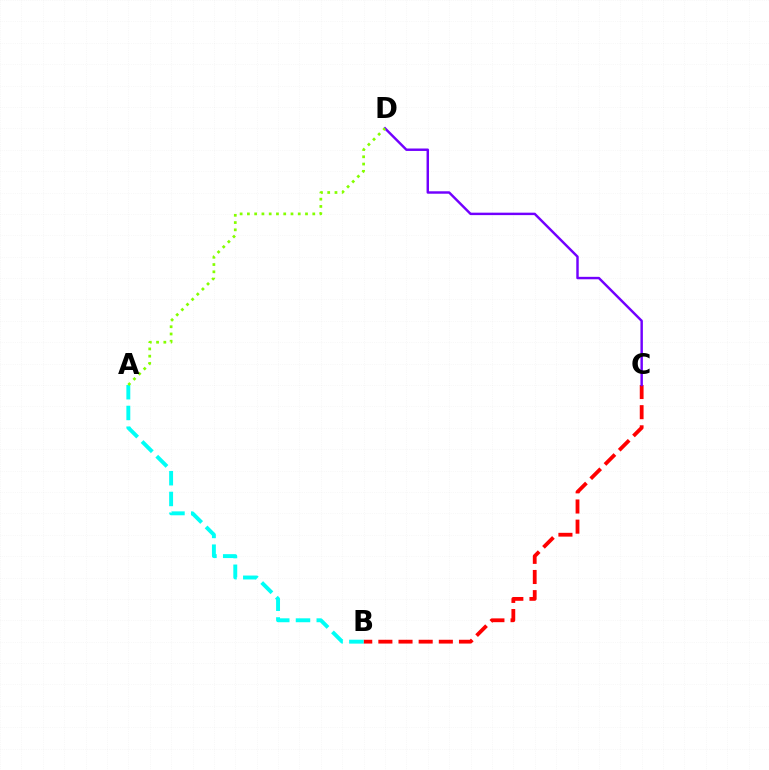{('B', 'C'): [{'color': '#ff0000', 'line_style': 'dashed', 'thickness': 2.74}], ('A', 'B'): [{'color': '#00fff6', 'line_style': 'dashed', 'thickness': 2.82}], ('C', 'D'): [{'color': '#7200ff', 'line_style': 'solid', 'thickness': 1.76}], ('A', 'D'): [{'color': '#84ff00', 'line_style': 'dotted', 'thickness': 1.97}]}